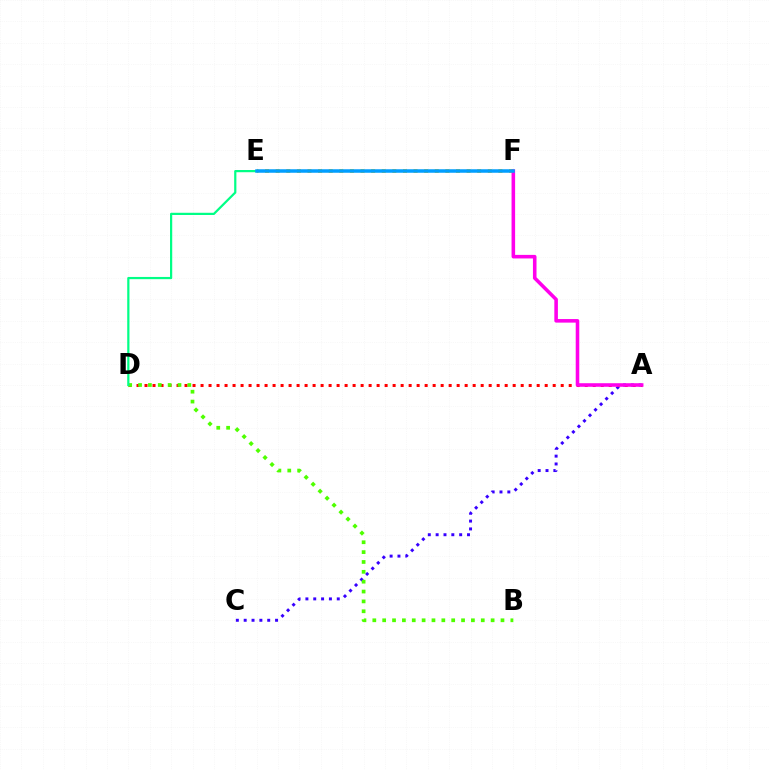{('E', 'F'): [{'color': '#ffd500', 'line_style': 'dotted', 'thickness': 2.88}, {'color': '#009eff', 'line_style': 'solid', 'thickness': 2.53}], ('A', 'C'): [{'color': '#3700ff', 'line_style': 'dotted', 'thickness': 2.13}], ('A', 'D'): [{'color': '#ff0000', 'line_style': 'dotted', 'thickness': 2.17}], ('B', 'D'): [{'color': '#4fff00', 'line_style': 'dotted', 'thickness': 2.68}], ('A', 'F'): [{'color': '#ff00ed', 'line_style': 'solid', 'thickness': 2.57}], ('D', 'E'): [{'color': '#00ff86', 'line_style': 'solid', 'thickness': 1.6}]}